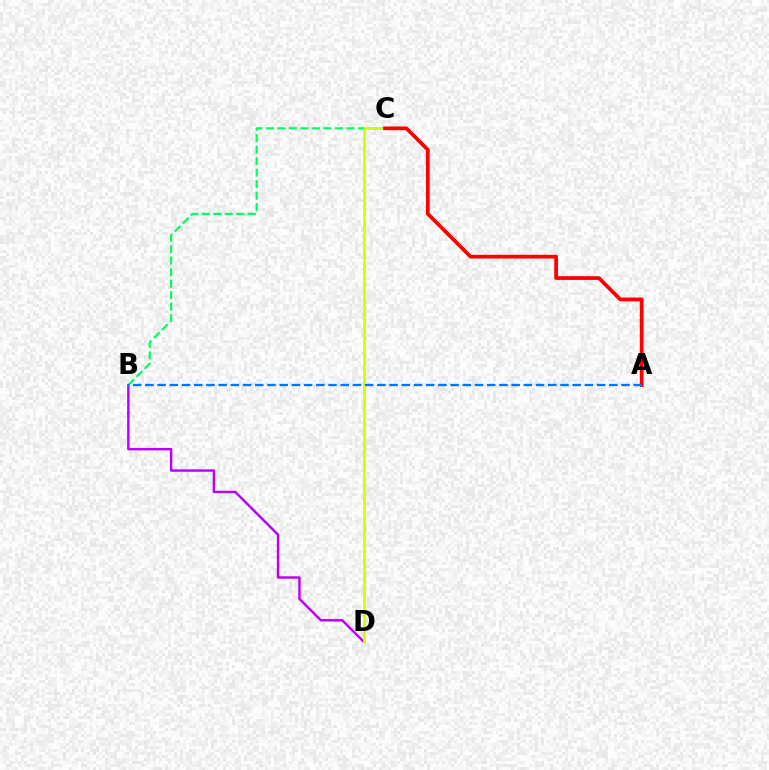{('B', 'D'): [{'color': '#b900ff', 'line_style': 'solid', 'thickness': 1.74}], ('B', 'C'): [{'color': '#00ff5c', 'line_style': 'dashed', 'thickness': 1.56}], ('C', 'D'): [{'color': '#d1ff00', 'line_style': 'solid', 'thickness': 1.93}], ('A', 'C'): [{'color': '#ff0000', 'line_style': 'solid', 'thickness': 2.68}], ('A', 'B'): [{'color': '#0074ff', 'line_style': 'dashed', 'thickness': 1.66}]}